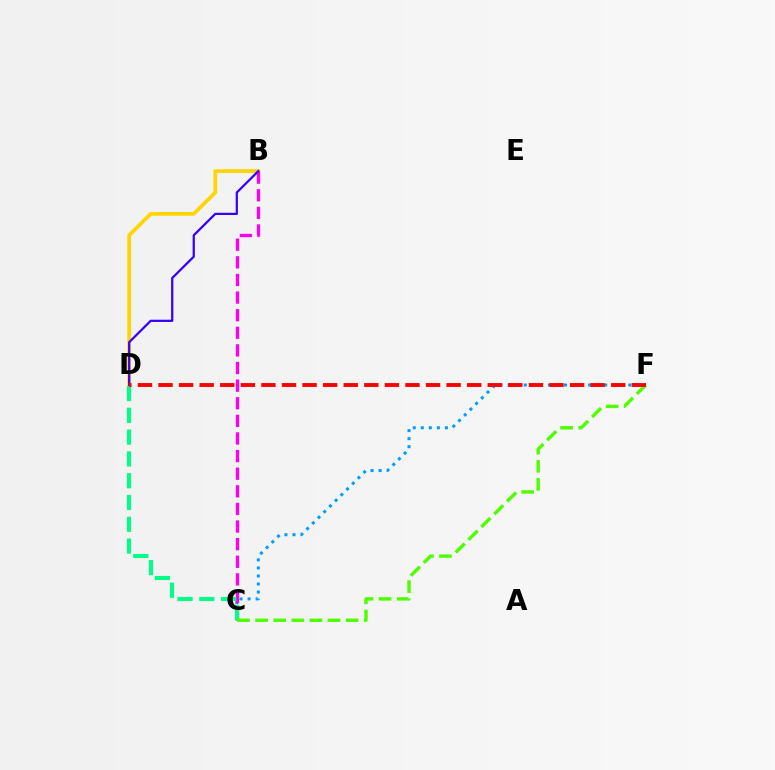{('B', 'D'): [{'color': '#ffd500', 'line_style': 'solid', 'thickness': 2.68}, {'color': '#3700ff', 'line_style': 'solid', 'thickness': 1.62}], ('C', 'F'): [{'color': '#009eff', 'line_style': 'dotted', 'thickness': 2.18}, {'color': '#4fff00', 'line_style': 'dashed', 'thickness': 2.46}], ('B', 'C'): [{'color': '#ff00ed', 'line_style': 'dashed', 'thickness': 2.39}], ('C', 'D'): [{'color': '#00ff86', 'line_style': 'dashed', 'thickness': 2.96}], ('D', 'F'): [{'color': '#ff0000', 'line_style': 'dashed', 'thickness': 2.8}]}